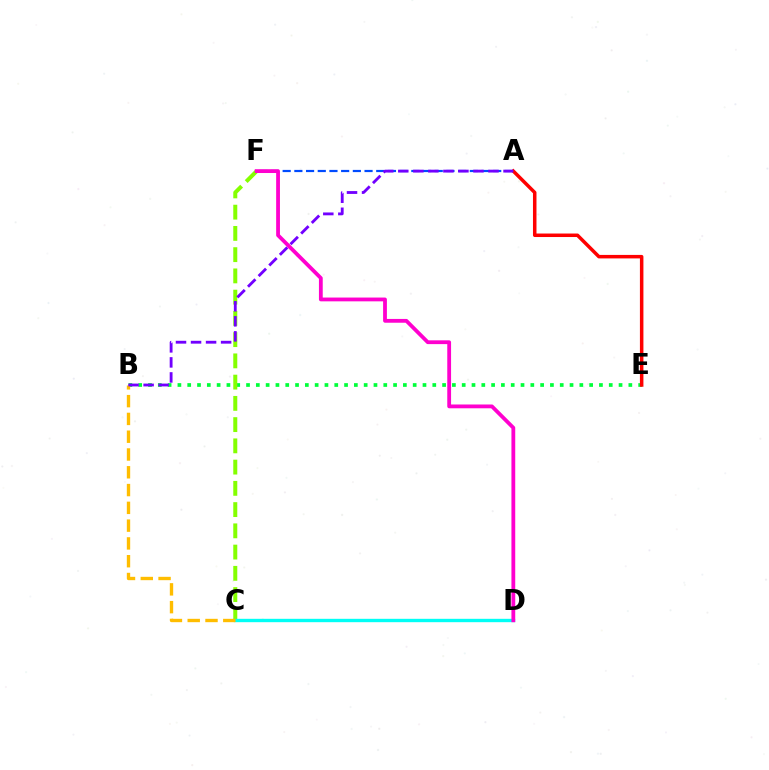{('B', 'E'): [{'color': '#00ff39', 'line_style': 'dotted', 'thickness': 2.66}], ('A', 'F'): [{'color': '#004bff', 'line_style': 'dashed', 'thickness': 1.59}], ('C', 'F'): [{'color': '#84ff00', 'line_style': 'dashed', 'thickness': 2.89}], ('A', 'E'): [{'color': '#ff0000', 'line_style': 'solid', 'thickness': 2.52}], ('C', 'D'): [{'color': '#00fff6', 'line_style': 'solid', 'thickness': 2.42}], ('D', 'F'): [{'color': '#ff00cf', 'line_style': 'solid', 'thickness': 2.73}], ('B', 'C'): [{'color': '#ffbd00', 'line_style': 'dashed', 'thickness': 2.42}], ('A', 'B'): [{'color': '#7200ff', 'line_style': 'dashed', 'thickness': 2.04}]}